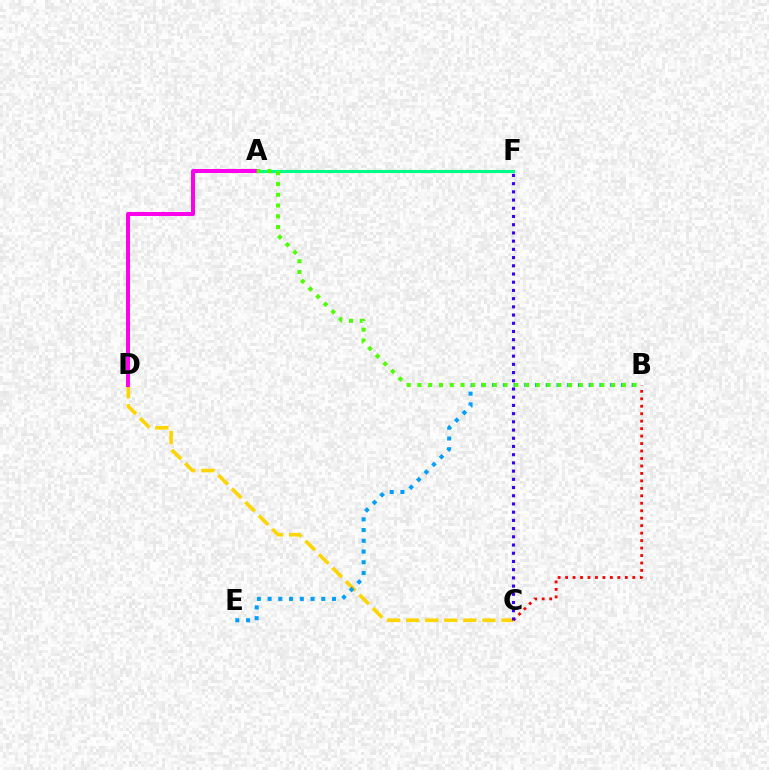{('B', 'C'): [{'color': '#ff0000', 'line_style': 'dotted', 'thickness': 2.03}], ('A', 'F'): [{'color': '#00ff86', 'line_style': 'solid', 'thickness': 2.24}], ('C', 'D'): [{'color': '#ffd500', 'line_style': 'dashed', 'thickness': 2.59}], ('A', 'D'): [{'color': '#ff00ed', 'line_style': 'solid', 'thickness': 2.89}], ('B', 'E'): [{'color': '#009eff', 'line_style': 'dotted', 'thickness': 2.92}], ('C', 'F'): [{'color': '#3700ff', 'line_style': 'dotted', 'thickness': 2.23}], ('A', 'B'): [{'color': '#4fff00', 'line_style': 'dotted', 'thickness': 2.92}]}